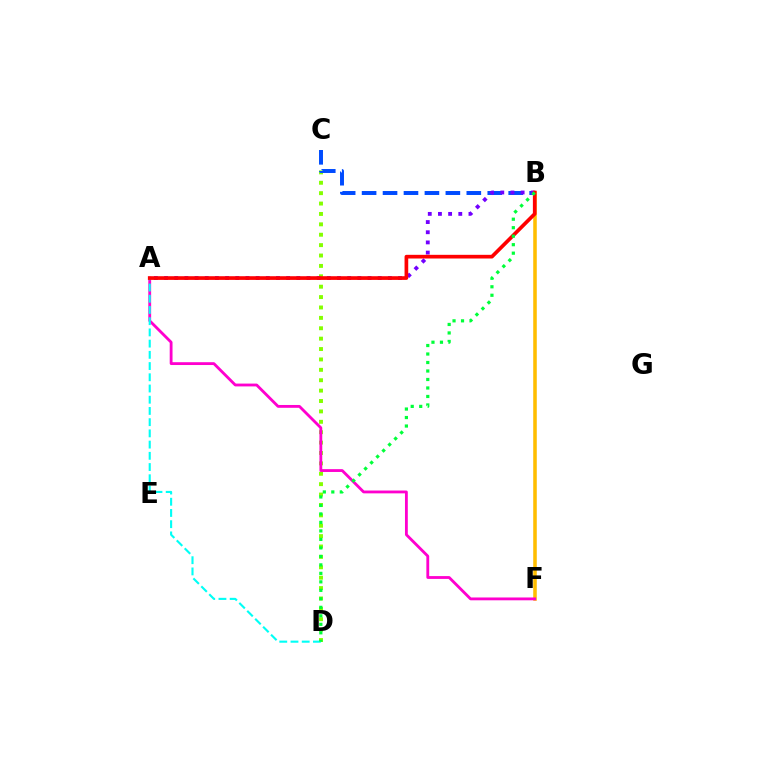{('B', 'F'): [{'color': '#ffbd00', 'line_style': 'solid', 'thickness': 2.56}], ('C', 'D'): [{'color': '#84ff00', 'line_style': 'dotted', 'thickness': 2.82}], ('A', 'F'): [{'color': '#ff00cf', 'line_style': 'solid', 'thickness': 2.03}], ('A', 'D'): [{'color': '#00fff6', 'line_style': 'dashed', 'thickness': 1.52}], ('B', 'C'): [{'color': '#004bff', 'line_style': 'dashed', 'thickness': 2.85}], ('A', 'B'): [{'color': '#7200ff', 'line_style': 'dotted', 'thickness': 2.76}, {'color': '#ff0000', 'line_style': 'solid', 'thickness': 2.65}], ('B', 'D'): [{'color': '#00ff39', 'line_style': 'dotted', 'thickness': 2.31}]}